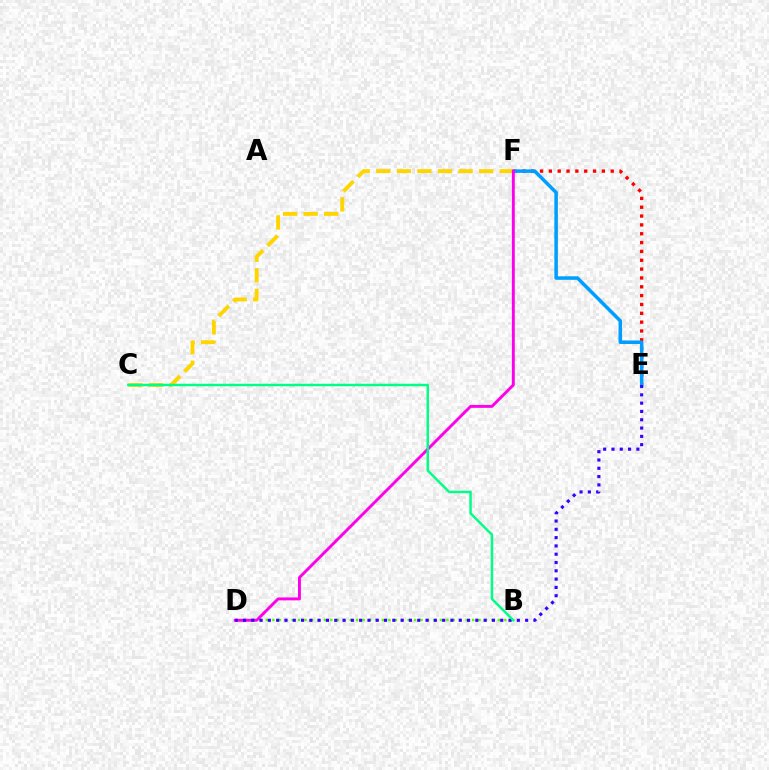{('E', 'F'): [{'color': '#ff0000', 'line_style': 'dotted', 'thickness': 2.4}, {'color': '#009eff', 'line_style': 'solid', 'thickness': 2.54}], ('C', 'F'): [{'color': '#ffd500', 'line_style': 'dashed', 'thickness': 2.8}], ('B', 'D'): [{'color': '#4fff00', 'line_style': 'dotted', 'thickness': 1.75}], ('D', 'F'): [{'color': '#ff00ed', 'line_style': 'solid', 'thickness': 2.1}], ('D', 'E'): [{'color': '#3700ff', 'line_style': 'dotted', 'thickness': 2.25}], ('B', 'C'): [{'color': '#00ff86', 'line_style': 'solid', 'thickness': 1.78}]}